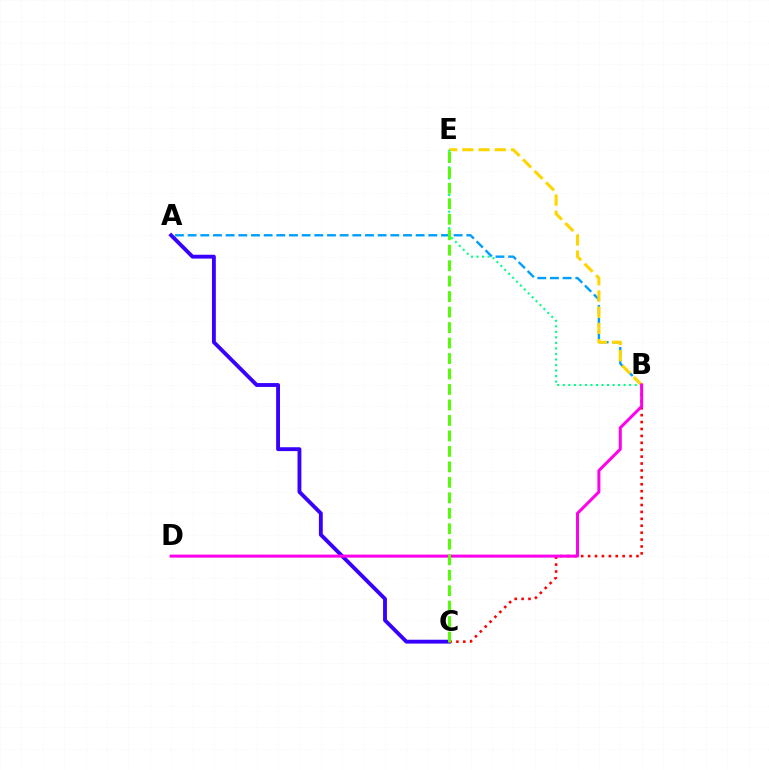{('A', 'C'): [{'color': '#3700ff', 'line_style': 'solid', 'thickness': 2.78}], ('B', 'C'): [{'color': '#ff0000', 'line_style': 'dotted', 'thickness': 1.88}], ('A', 'B'): [{'color': '#009eff', 'line_style': 'dashed', 'thickness': 1.72}], ('B', 'E'): [{'color': '#ffd500', 'line_style': 'dashed', 'thickness': 2.2}, {'color': '#00ff86', 'line_style': 'dotted', 'thickness': 1.5}], ('B', 'D'): [{'color': '#ff00ed', 'line_style': 'solid', 'thickness': 2.16}], ('C', 'E'): [{'color': '#4fff00', 'line_style': 'dashed', 'thickness': 2.1}]}